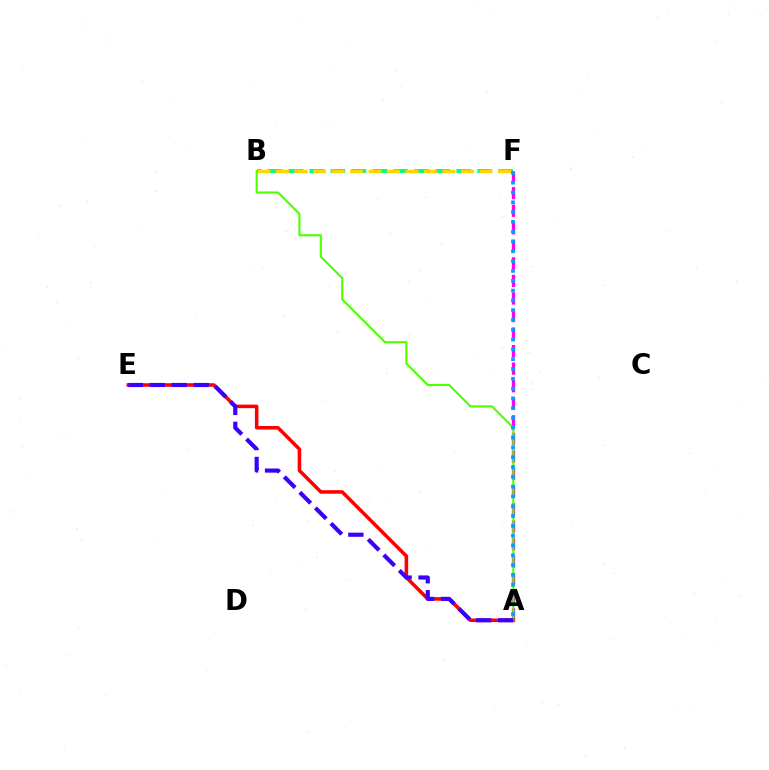{('B', 'F'): [{'color': '#00ff86', 'line_style': 'dashed', 'thickness': 2.85}, {'color': '#ffd500', 'line_style': 'dashed', 'thickness': 2.51}], ('A', 'F'): [{'color': '#ff00ed', 'line_style': 'dashed', 'thickness': 2.38}, {'color': '#009eff', 'line_style': 'dotted', 'thickness': 2.66}], ('A', 'E'): [{'color': '#ff0000', 'line_style': 'solid', 'thickness': 2.56}, {'color': '#3700ff', 'line_style': 'dashed', 'thickness': 2.99}], ('A', 'B'): [{'color': '#4fff00', 'line_style': 'solid', 'thickness': 1.52}]}